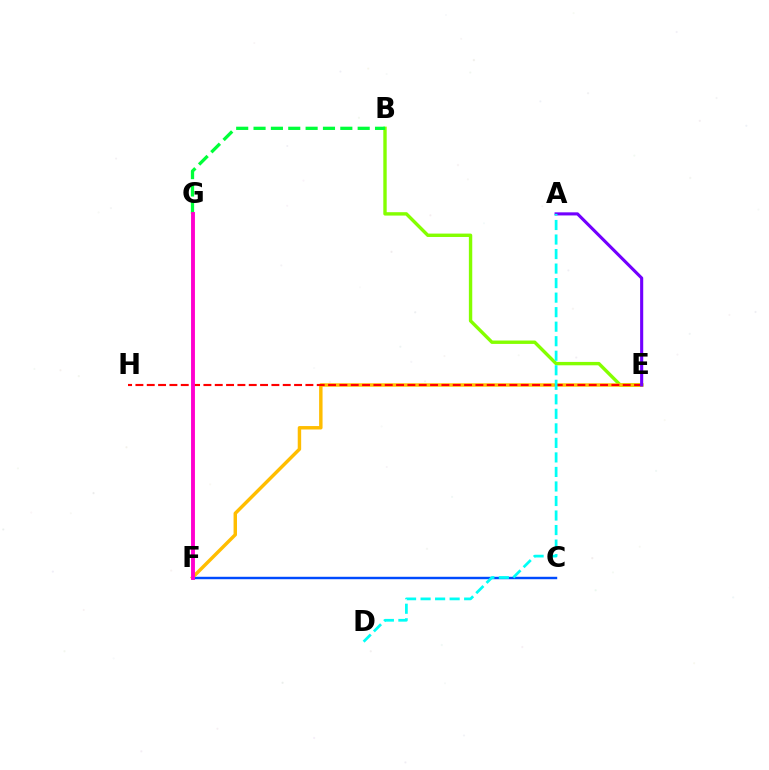{('B', 'E'): [{'color': '#84ff00', 'line_style': 'solid', 'thickness': 2.44}], ('C', 'F'): [{'color': '#004bff', 'line_style': 'solid', 'thickness': 1.75}], ('B', 'G'): [{'color': '#00ff39', 'line_style': 'dashed', 'thickness': 2.36}], ('E', 'F'): [{'color': '#ffbd00', 'line_style': 'solid', 'thickness': 2.48}], ('E', 'H'): [{'color': '#ff0000', 'line_style': 'dashed', 'thickness': 1.54}], ('F', 'G'): [{'color': '#ff00cf', 'line_style': 'solid', 'thickness': 2.8}], ('A', 'E'): [{'color': '#7200ff', 'line_style': 'solid', 'thickness': 2.23}], ('A', 'D'): [{'color': '#00fff6', 'line_style': 'dashed', 'thickness': 1.97}]}